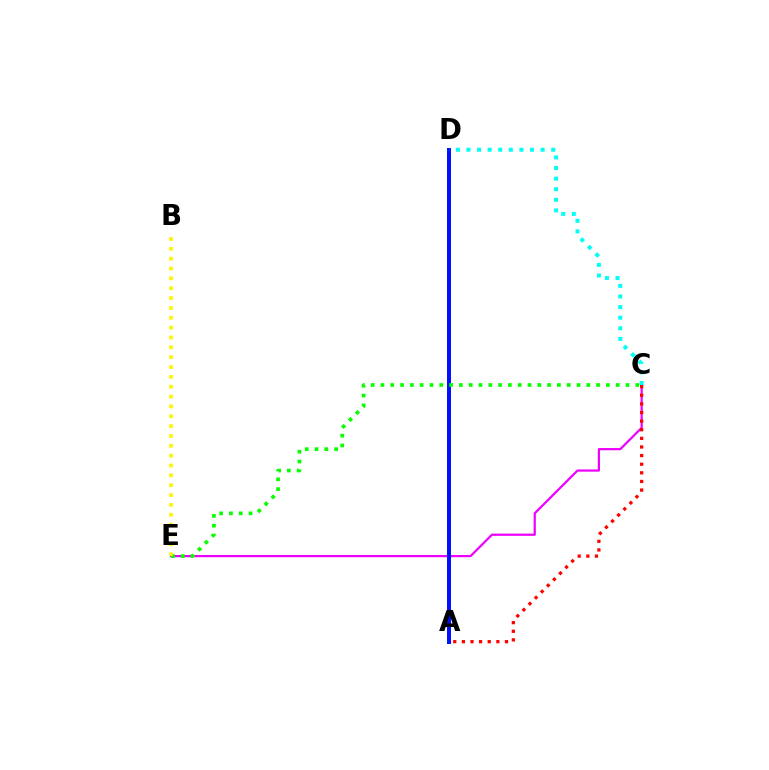{('C', 'E'): [{'color': '#ee00ff', 'line_style': 'solid', 'thickness': 1.6}, {'color': '#08ff00', 'line_style': 'dotted', 'thickness': 2.66}], ('A', 'D'): [{'color': '#0010ff', 'line_style': 'solid', 'thickness': 2.87}], ('A', 'C'): [{'color': '#ff0000', 'line_style': 'dotted', 'thickness': 2.34}], ('C', 'D'): [{'color': '#00fff6', 'line_style': 'dotted', 'thickness': 2.88}], ('B', 'E'): [{'color': '#fcf500', 'line_style': 'dotted', 'thickness': 2.68}]}